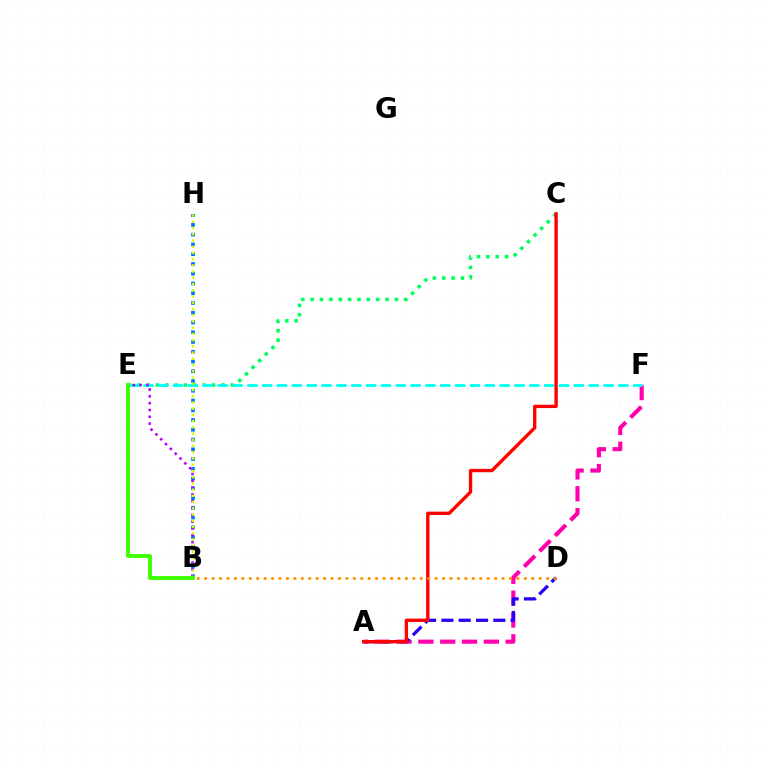{('C', 'E'): [{'color': '#00ff5c', 'line_style': 'dotted', 'thickness': 2.54}], ('A', 'F'): [{'color': '#ff00ac', 'line_style': 'dashed', 'thickness': 2.97}], ('B', 'H'): [{'color': '#0074ff', 'line_style': 'dotted', 'thickness': 2.65}, {'color': '#d1ff00', 'line_style': 'dotted', 'thickness': 1.69}], ('E', 'F'): [{'color': '#00fff6', 'line_style': 'dashed', 'thickness': 2.02}], ('B', 'E'): [{'color': '#b900ff', 'line_style': 'dotted', 'thickness': 1.85}, {'color': '#3dff00', 'line_style': 'solid', 'thickness': 2.79}], ('A', 'D'): [{'color': '#2500ff', 'line_style': 'dashed', 'thickness': 2.35}], ('A', 'C'): [{'color': '#ff0000', 'line_style': 'solid', 'thickness': 2.41}], ('B', 'D'): [{'color': '#ff9400', 'line_style': 'dotted', 'thickness': 2.02}]}